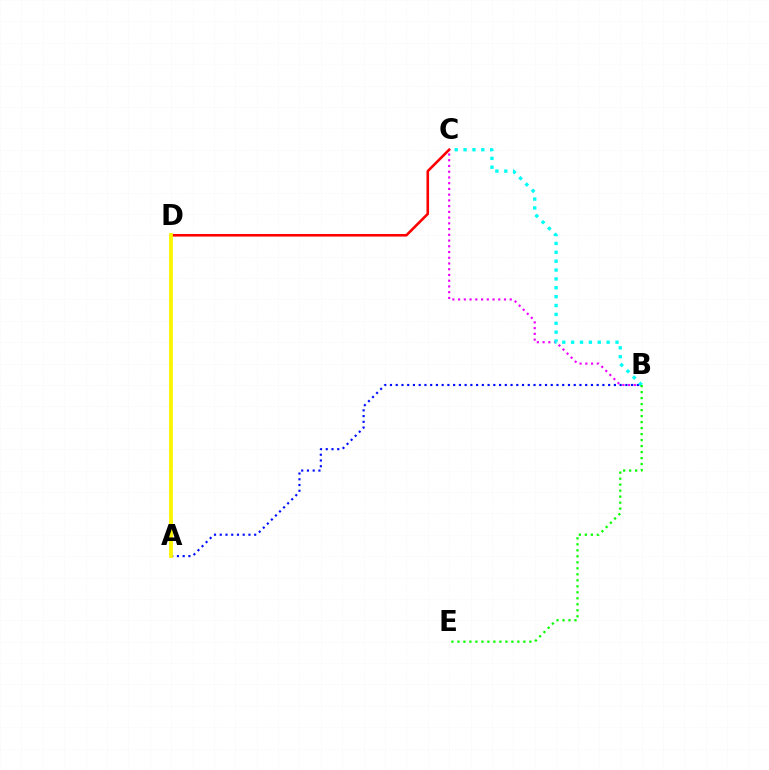{('A', 'B'): [{'color': '#0010ff', 'line_style': 'dotted', 'thickness': 1.56}], ('C', 'D'): [{'color': '#ff0000', 'line_style': 'solid', 'thickness': 1.87}], ('B', 'C'): [{'color': '#ee00ff', 'line_style': 'dotted', 'thickness': 1.56}, {'color': '#00fff6', 'line_style': 'dotted', 'thickness': 2.41}], ('B', 'E'): [{'color': '#08ff00', 'line_style': 'dotted', 'thickness': 1.63}], ('A', 'D'): [{'color': '#fcf500', 'line_style': 'solid', 'thickness': 2.74}]}